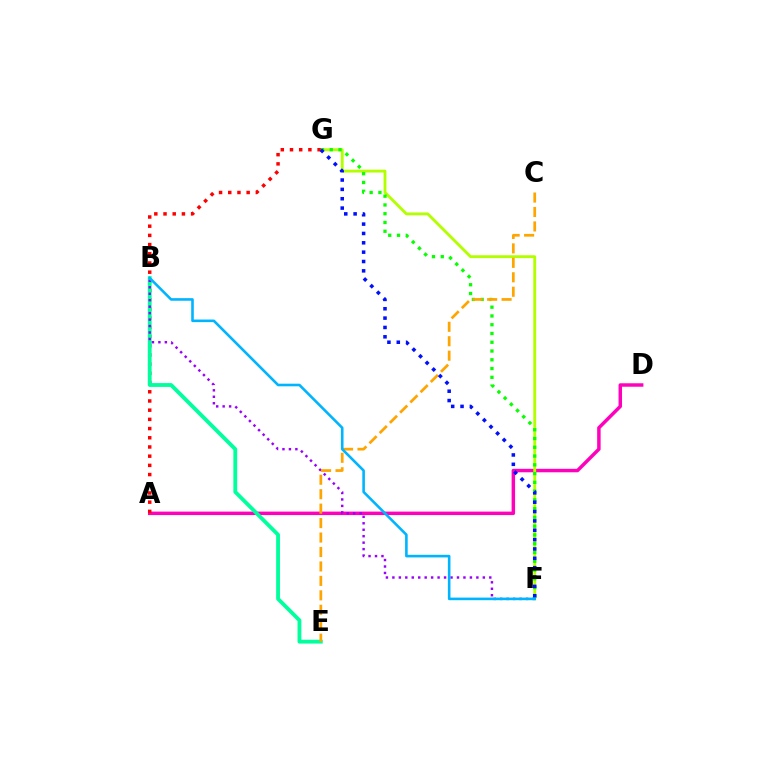{('A', 'D'): [{'color': '#ff00bd', 'line_style': 'solid', 'thickness': 2.49}], ('F', 'G'): [{'color': '#b3ff00', 'line_style': 'solid', 'thickness': 2.06}, {'color': '#08ff00', 'line_style': 'dotted', 'thickness': 2.38}, {'color': '#0010ff', 'line_style': 'dotted', 'thickness': 2.54}], ('A', 'G'): [{'color': '#ff0000', 'line_style': 'dotted', 'thickness': 2.5}], ('B', 'E'): [{'color': '#00ff9d', 'line_style': 'solid', 'thickness': 2.75}], ('B', 'F'): [{'color': '#9b00ff', 'line_style': 'dotted', 'thickness': 1.76}, {'color': '#00b5ff', 'line_style': 'solid', 'thickness': 1.87}], ('C', 'E'): [{'color': '#ffa500', 'line_style': 'dashed', 'thickness': 1.96}]}